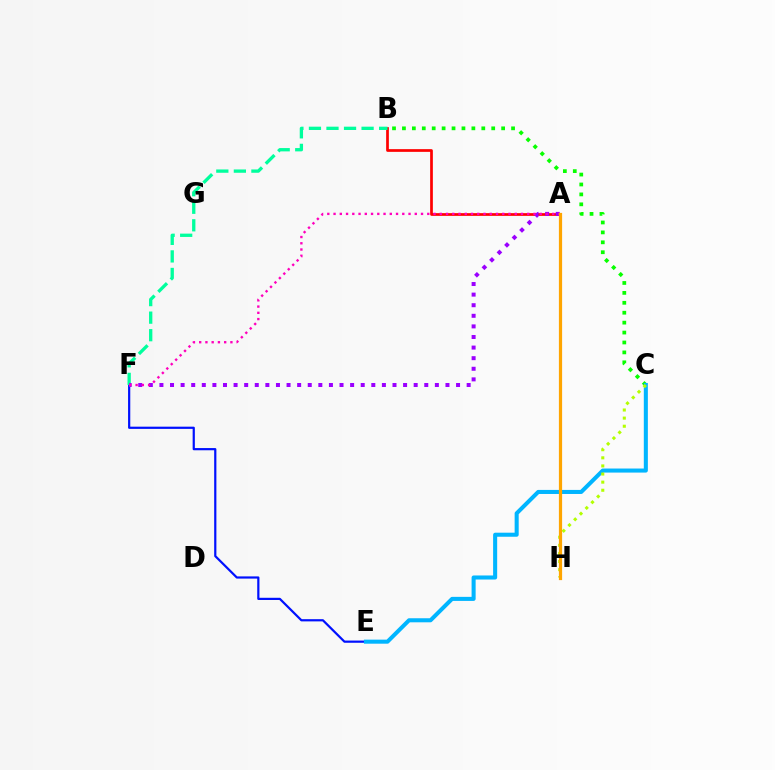{('A', 'B'): [{'color': '#ff0000', 'line_style': 'solid', 'thickness': 1.95}], ('B', 'C'): [{'color': '#08ff00', 'line_style': 'dotted', 'thickness': 2.7}], ('E', 'F'): [{'color': '#0010ff', 'line_style': 'solid', 'thickness': 1.59}], ('B', 'F'): [{'color': '#00ff9d', 'line_style': 'dashed', 'thickness': 2.38}], ('C', 'E'): [{'color': '#00b5ff', 'line_style': 'solid', 'thickness': 2.92}], ('C', 'H'): [{'color': '#b3ff00', 'line_style': 'dotted', 'thickness': 2.2}], ('A', 'F'): [{'color': '#9b00ff', 'line_style': 'dotted', 'thickness': 2.88}, {'color': '#ff00bd', 'line_style': 'dotted', 'thickness': 1.7}], ('A', 'H'): [{'color': '#ffa500', 'line_style': 'solid', 'thickness': 2.32}]}